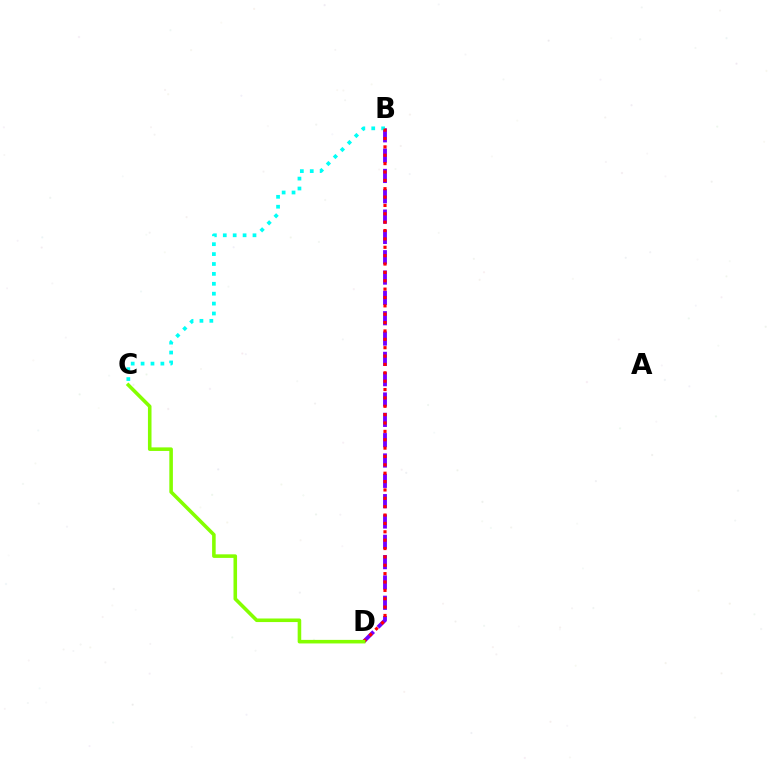{('B', 'D'): [{'color': '#7200ff', 'line_style': 'dashed', 'thickness': 2.76}, {'color': '#ff0000', 'line_style': 'dotted', 'thickness': 2.27}], ('B', 'C'): [{'color': '#00fff6', 'line_style': 'dotted', 'thickness': 2.69}], ('C', 'D'): [{'color': '#84ff00', 'line_style': 'solid', 'thickness': 2.57}]}